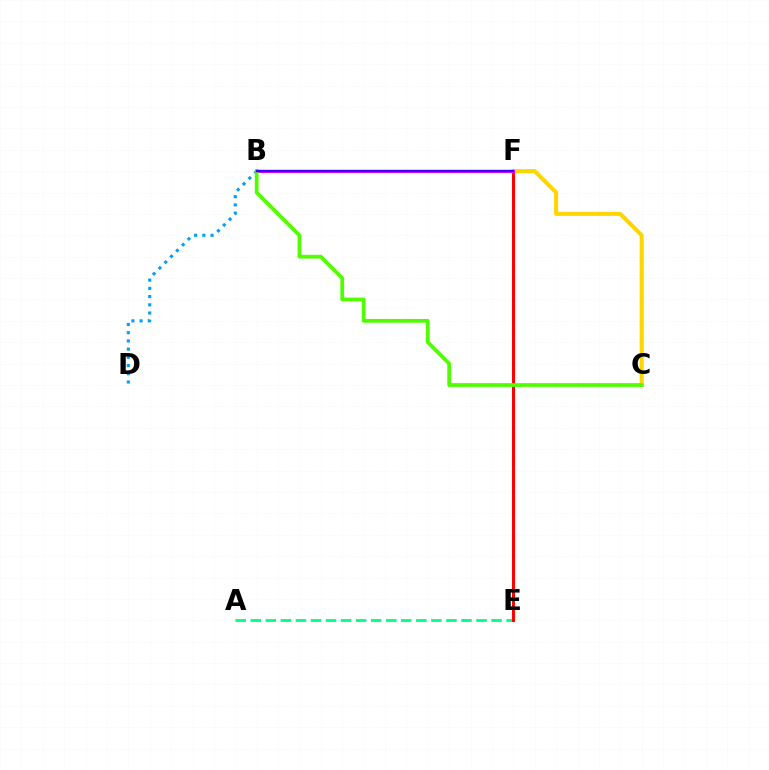{('C', 'F'): [{'color': '#ffd500', 'line_style': 'solid', 'thickness': 2.88}], ('B', 'D'): [{'color': '#009eff', 'line_style': 'dotted', 'thickness': 2.23}], ('A', 'E'): [{'color': '#00ff86', 'line_style': 'dashed', 'thickness': 2.04}], ('E', 'F'): [{'color': '#ff0000', 'line_style': 'solid', 'thickness': 2.18}], ('B', 'F'): [{'color': '#ff00ed', 'line_style': 'solid', 'thickness': 2.11}, {'color': '#3700ff', 'line_style': 'solid', 'thickness': 1.73}], ('B', 'C'): [{'color': '#4fff00', 'line_style': 'solid', 'thickness': 2.7}]}